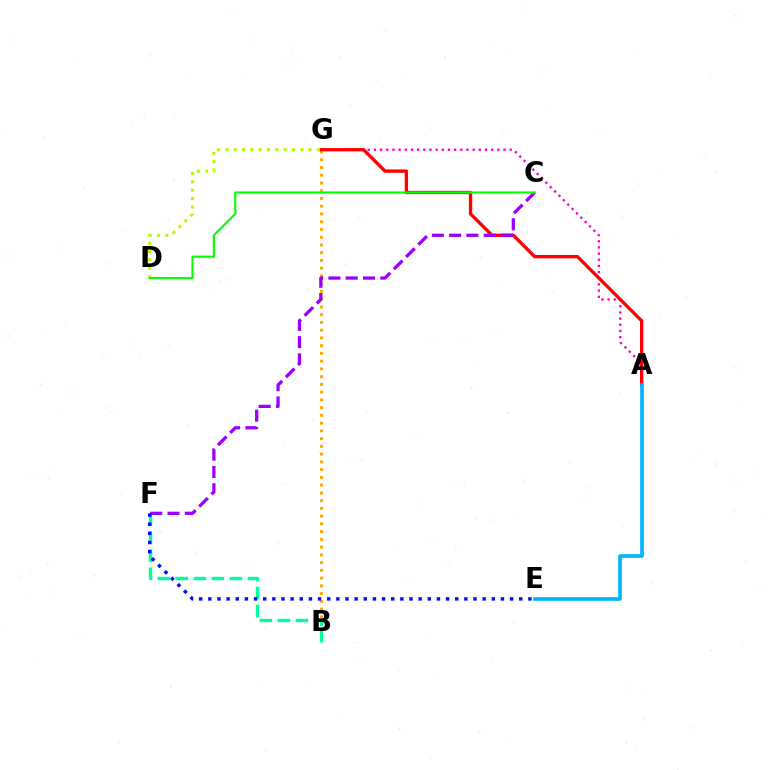{('B', 'G'): [{'color': '#ffa500', 'line_style': 'dotted', 'thickness': 2.11}], ('B', 'F'): [{'color': '#00ff9d', 'line_style': 'dashed', 'thickness': 2.45}], ('A', 'G'): [{'color': '#ff00bd', 'line_style': 'dotted', 'thickness': 1.68}, {'color': '#ff0000', 'line_style': 'solid', 'thickness': 2.4}], ('C', 'F'): [{'color': '#9b00ff', 'line_style': 'dashed', 'thickness': 2.35}], ('D', 'G'): [{'color': '#b3ff00', 'line_style': 'dotted', 'thickness': 2.26}], ('C', 'D'): [{'color': '#08ff00', 'line_style': 'solid', 'thickness': 1.56}], ('A', 'E'): [{'color': '#00b5ff', 'line_style': 'solid', 'thickness': 2.63}], ('E', 'F'): [{'color': '#0010ff', 'line_style': 'dotted', 'thickness': 2.48}]}